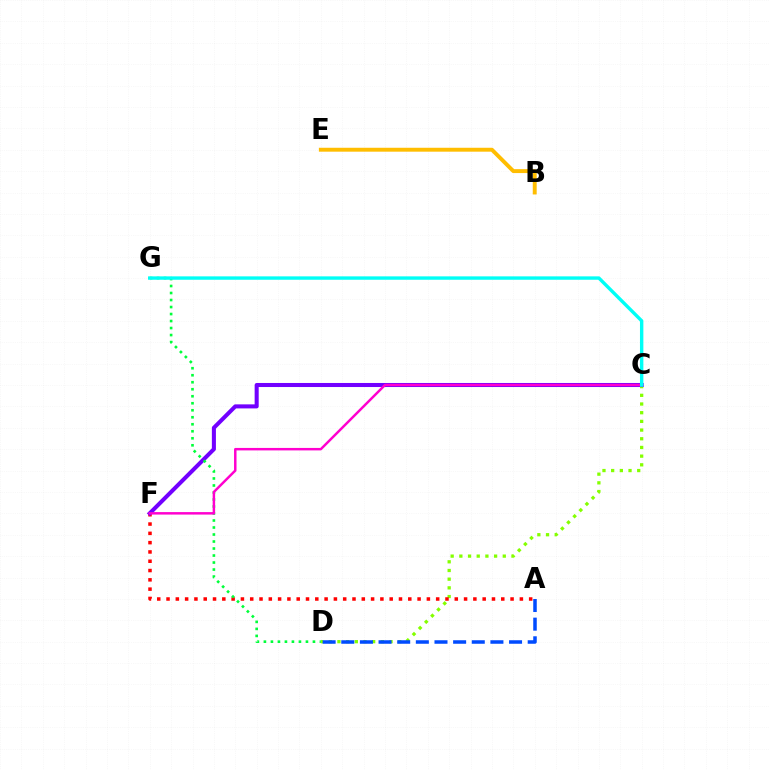{('B', 'E'): [{'color': '#ffbd00', 'line_style': 'solid', 'thickness': 2.82}], ('C', 'D'): [{'color': '#84ff00', 'line_style': 'dotted', 'thickness': 2.36}], ('A', 'F'): [{'color': '#ff0000', 'line_style': 'dotted', 'thickness': 2.53}], ('C', 'F'): [{'color': '#7200ff', 'line_style': 'solid', 'thickness': 2.92}, {'color': '#ff00cf', 'line_style': 'solid', 'thickness': 1.78}], ('D', 'G'): [{'color': '#00ff39', 'line_style': 'dotted', 'thickness': 1.9}], ('C', 'G'): [{'color': '#00fff6', 'line_style': 'solid', 'thickness': 2.44}], ('A', 'D'): [{'color': '#004bff', 'line_style': 'dashed', 'thickness': 2.53}]}